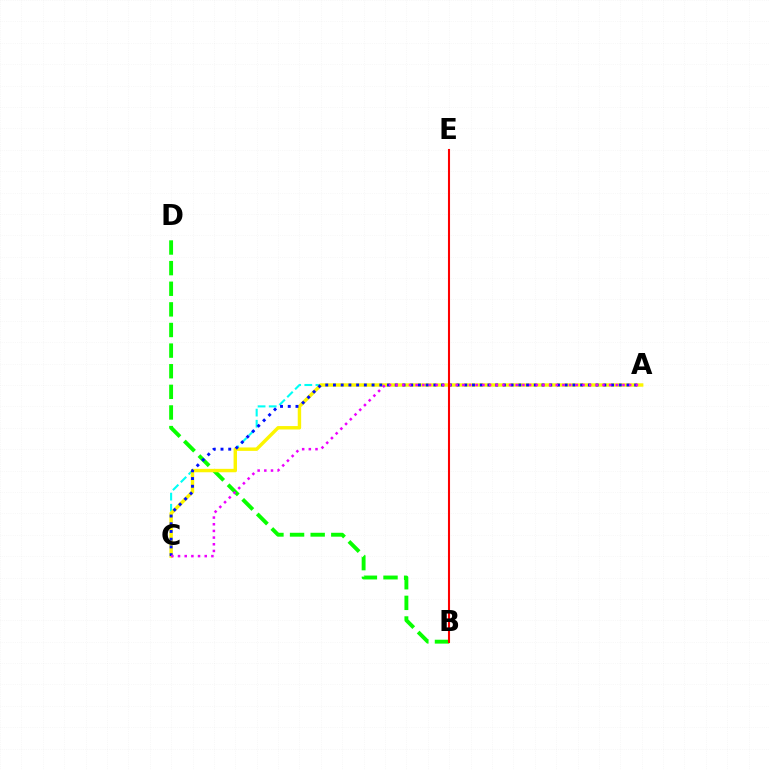{('B', 'D'): [{'color': '#08ff00', 'line_style': 'dashed', 'thickness': 2.8}], ('A', 'C'): [{'color': '#00fff6', 'line_style': 'dashed', 'thickness': 1.51}, {'color': '#fcf500', 'line_style': 'solid', 'thickness': 2.46}, {'color': '#0010ff', 'line_style': 'dotted', 'thickness': 2.1}, {'color': '#ee00ff', 'line_style': 'dotted', 'thickness': 1.81}], ('B', 'E'): [{'color': '#ff0000', 'line_style': 'solid', 'thickness': 1.5}]}